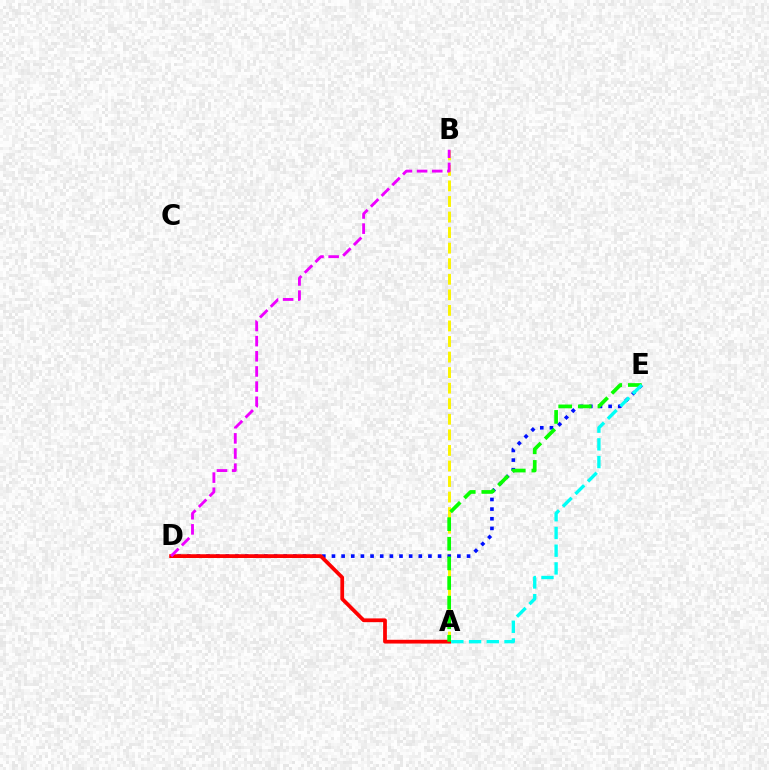{('A', 'B'): [{'color': '#fcf500', 'line_style': 'dashed', 'thickness': 2.11}], ('D', 'E'): [{'color': '#0010ff', 'line_style': 'dotted', 'thickness': 2.62}], ('A', 'D'): [{'color': '#ff0000', 'line_style': 'solid', 'thickness': 2.71}], ('B', 'D'): [{'color': '#ee00ff', 'line_style': 'dashed', 'thickness': 2.06}], ('A', 'E'): [{'color': '#08ff00', 'line_style': 'dashed', 'thickness': 2.67}, {'color': '#00fff6', 'line_style': 'dashed', 'thickness': 2.41}]}